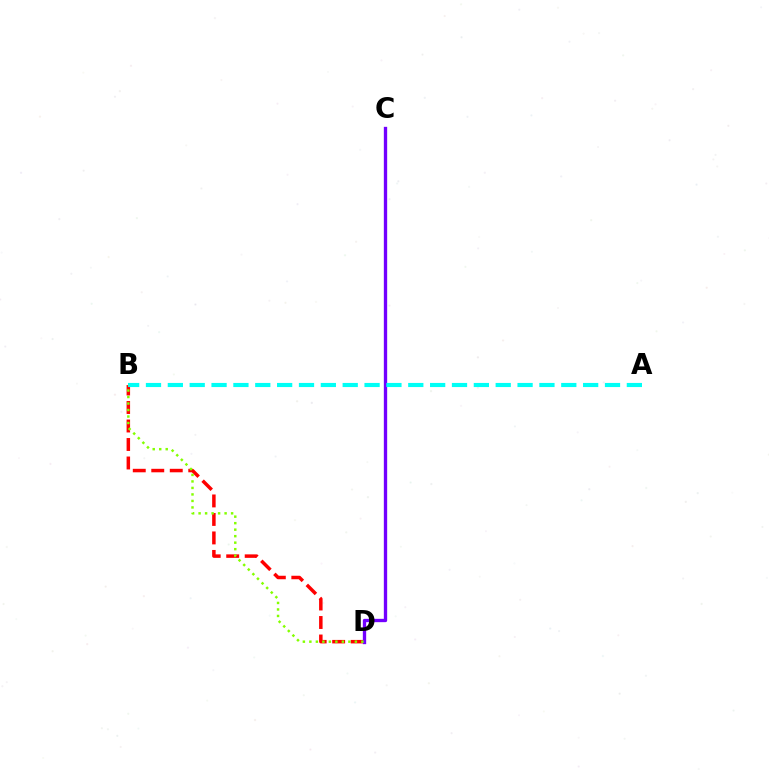{('B', 'D'): [{'color': '#ff0000', 'line_style': 'dashed', 'thickness': 2.51}, {'color': '#84ff00', 'line_style': 'dotted', 'thickness': 1.77}], ('C', 'D'): [{'color': '#7200ff', 'line_style': 'solid', 'thickness': 2.39}], ('A', 'B'): [{'color': '#00fff6', 'line_style': 'dashed', 'thickness': 2.97}]}